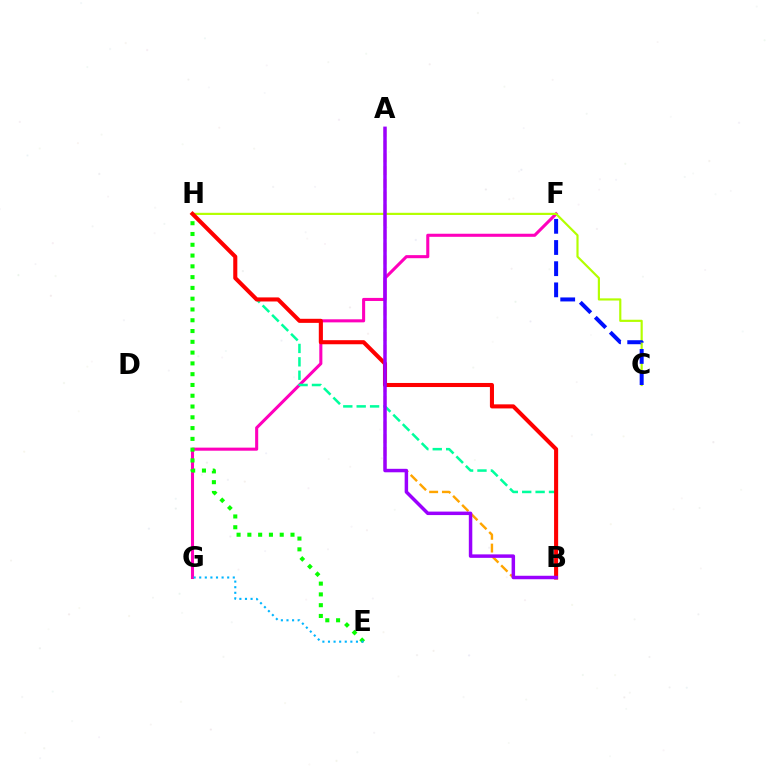{('A', 'B'): [{'color': '#ffa500', 'line_style': 'dashed', 'thickness': 1.73}, {'color': '#9b00ff', 'line_style': 'solid', 'thickness': 2.5}], ('F', 'G'): [{'color': '#ff00bd', 'line_style': 'solid', 'thickness': 2.21}], ('C', 'H'): [{'color': '#b3ff00', 'line_style': 'solid', 'thickness': 1.56}], ('B', 'H'): [{'color': '#00ff9d', 'line_style': 'dashed', 'thickness': 1.82}, {'color': '#ff0000', 'line_style': 'solid', 'thickness': 2.93}], ('E', 'H'): [{'color': '#08ff00', 'line_style': 'dotted', 'thickness': 2.93}], ('C', 'F'): [{'color': '#0010ff', 'line_style': 'dashed', 'thickness': 2.88}], ('E', 'G'): [{'color': '#00b5ff', 'line_style': 'dotted', 'thickness': 1.52}]}